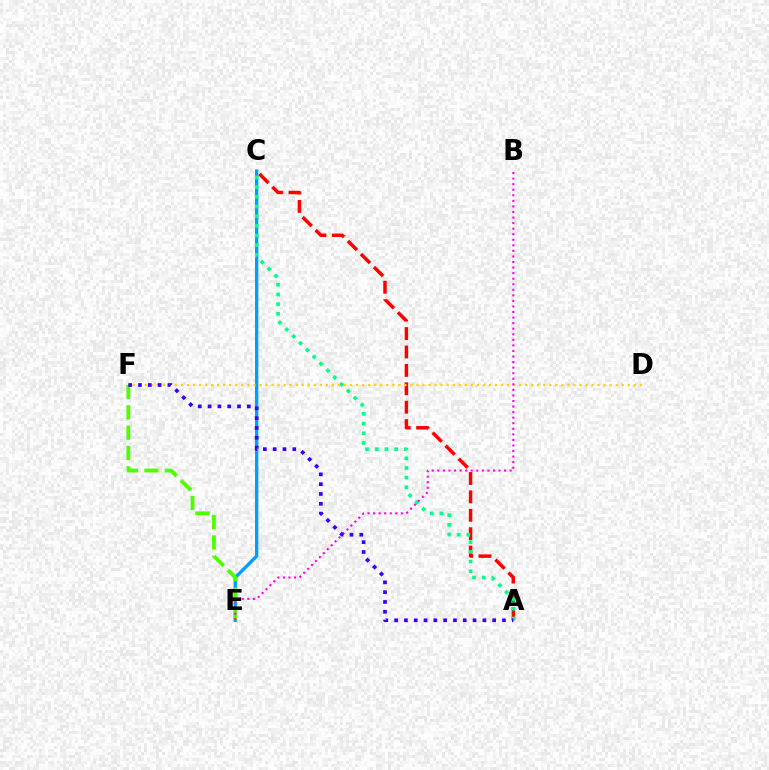{('C', 'E'): [{'color': '#009eff', 'line_style': 'solid', 'thickness': 2.39}], ('A', 'C'): [{'color': '#ff0000', 'line_style': 'dashed', 'thickness': 2.5}, {'color': '#00ff86', 'line_style': 'dotted', 'thickness': 2.63}], ('D', 'F'): [{'color': '#ffd500', 'line_style': 'dotted', 'thickness': 1.64}], ('E', 'F'): [{'color': '#4fff00', 'line_style': 'dashed', 'thickness': 2.76}], ('B', 'E'): [{'color': '#ff00ed', 'line_style': 'dotted', 'thickness': 1.51}], ('A', 'F'): [{'color': '#3700ff', 'line_style': 'dotted', 'thickness': 2.66}]}